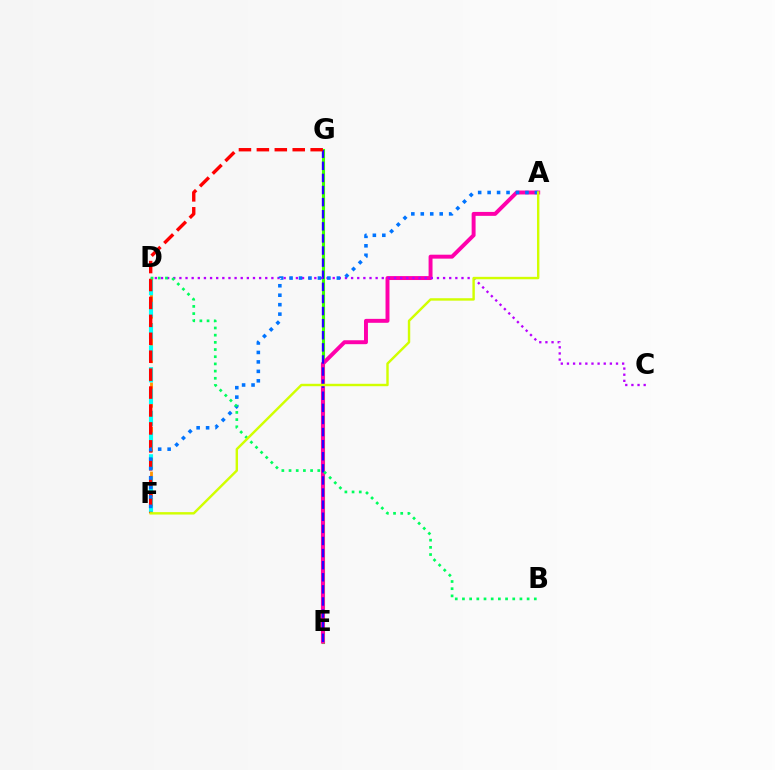{('E', 'G'): [{'color': '#3dff00', 'line_style': 'solid', 'thickness': 2.24}, {'color': '#2500ff', 'line_style': 'dashed', 'thickness': 1.64}], ('A', 'E'): [{'color': '#ff00ac', 'line_style': 'solid', 'thickness': 2.83}], ('D', 'F'): [{'color': '#ff9400', 'line_style': 'dashed', 'thickness': 2.02}, {'color': '#00fff6', 'line_style': 'dashed', 'thickness': 2.96}], ('C', 'D'): [{'color': '#b900ff', 'line_style': 'dotted', 'thickness': 1.67}], ('F', 'G'): [{'color': '#ff0000', 'line_style': 'dashed', 'thickness': 2.44}], ('A', 'F'): [{'color': '#0074ff', 'line_style': 'dotted', 'thickness': 2.57}, {'color': '#d1ff00', 'line_style': 'solid', 'thickness': 1.74}], ('B', 'D'): [{'color': '#00ff5c', 'line_style': 'dotted', 'thickness': 1.95}]}